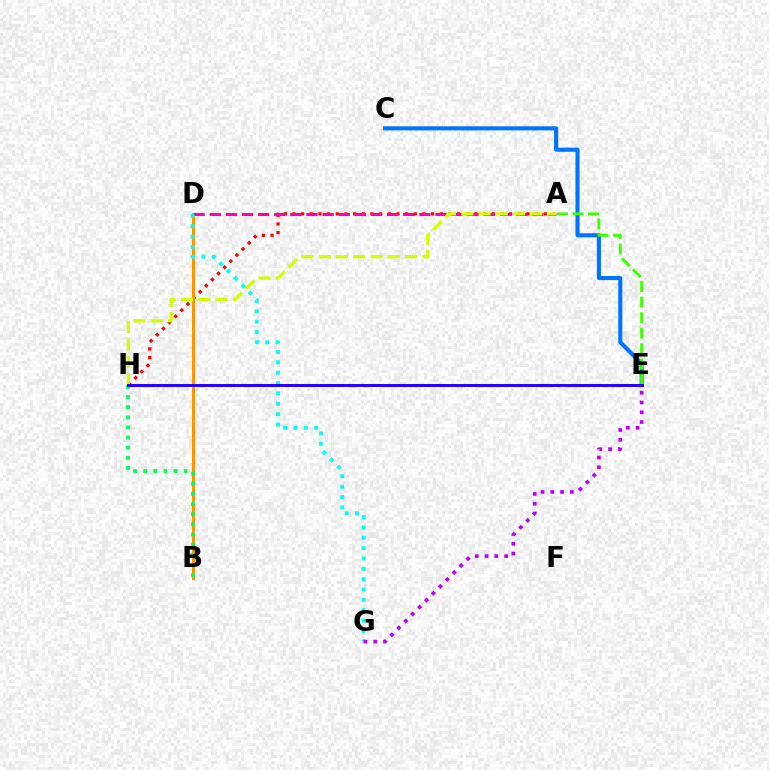{('A', 'H'): [{'color': '#ff0000', 'line_style': 'dotted', 'thickness': 2.35}, {'color': '#d1ff00', 'line_style': 'dashed', 'thickness': 2.35}], ('B', 'D'): [{'color': '#ff9400', 'line_style': 'solid', 'thickness': 2.19}], ('C', 'E'): [{'color': '#0074ff', 'line_style': 'solid', 'thickness': 2.95}], ('A', 'D'): [{'color': '#ff00ac', 'line_style': 'dashed', 'thickness': 2.19}], ('D', 'G'): [{'color': '#00fff6', 'line_style': 'dotted', 'thickness': 2.81}], ('E', 'G'): [{'color': '#b900ff', 'line_style': 'dotted', 'thickness': 2.66}], ('B', 'H'): [{'color': '#00ff5c', 'line_style': 'dotted', 'thickness': 2.75}], ('A', 'E'): [{'color': '#3dff00', 'line_style': 'dashed', 'thickness': 2.1}], ('E', 'H'): [{'color': '#2500ff', 'line_style': 'solid', 'thickness': 2.12}]}